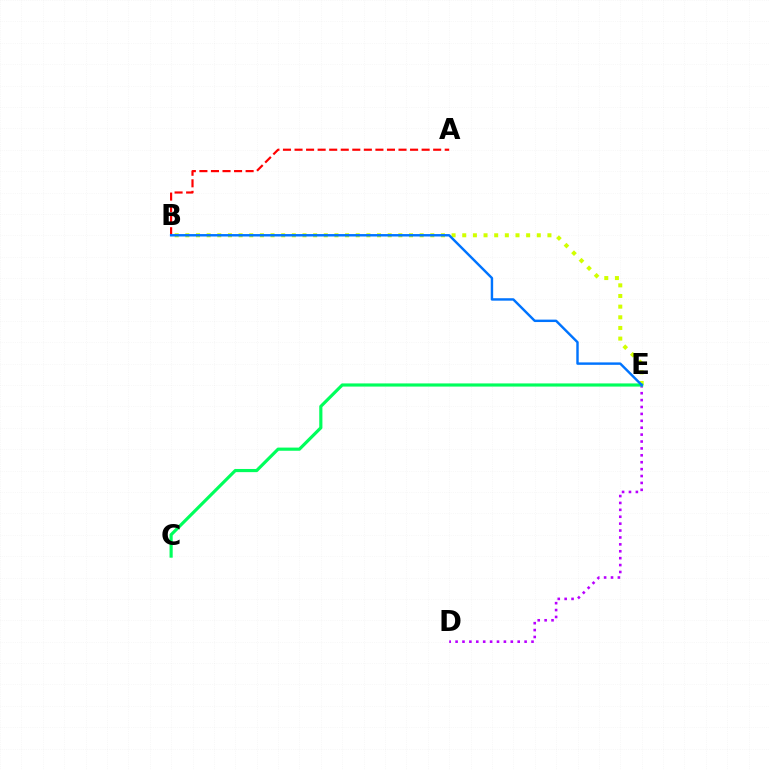{('B', 'E'): [{'color': '#d1ff00', 'line_style': 'dotted', 'thickness': 2.89}, {'color': '#0074ff', 'line_style': 'solid', 'thickness': 1.75}], ('A', 'B'): [{'color': '#ff0000', 'line_style': 'dashed', 'thickness': 1.57}], ('D', 'E'): [{'color': '#b900ff', 'line_style': 'dotted', 'thickness': 1.88}], ('C', 'E'): [{'color': '#00ff5c', 'line_style': 'solid', 'thickness': 2.28}]}